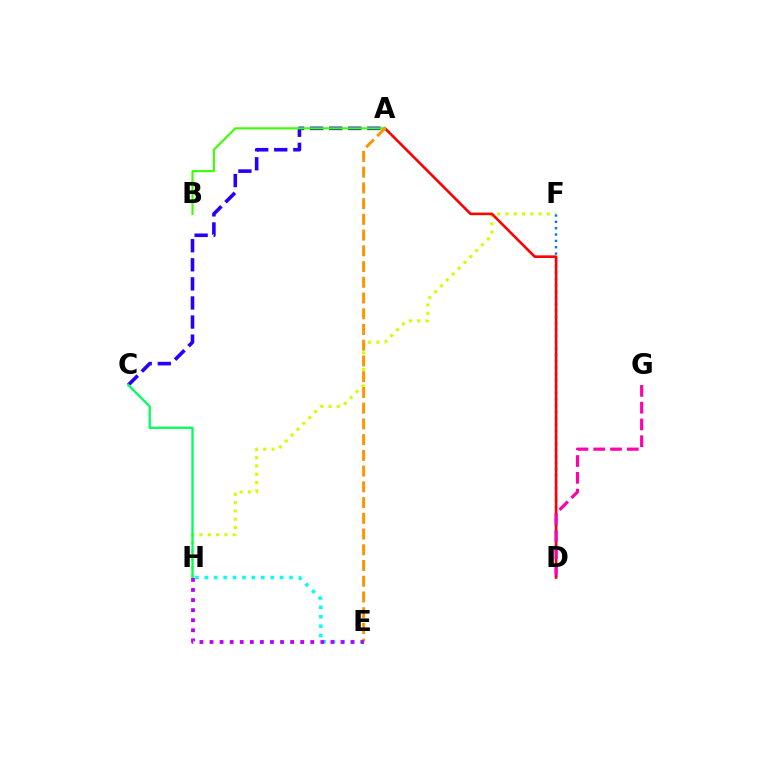{('E', 'H'): [{'color': '#00fff6', 'line_style': 'dotted', 'thickness': 2.56}, {'color': '#b900ff', 'line_style': 'dotted', 'thickness': 2.74}], ('F', 'H'): [{'color': '#d1ff00', 'line_style': 'dotted', 'thickness': 2.25}], ('D', 'F'): [{'color': '#0074ff', 'line_style': 'dotted', 'thickness': 1.72}], ('A', 'C'): [{'color': '#2500ff', 'line_style': 'dashed', 'thickness': 2.59}], ('C', 'H'): [{'color': '#00ff5c', 'line_style': 'solid', 'thickness': 1.64}], ('A', 'D'): [{'color': '#ff0000', 'line_style': 'solid', 'thickness': 1.88}], ('A', 'B'): [{'color': '#3dff00', 'line_style': 'solid', 'thickness': 1.54}], ('D', 'G'): [{'color': '#ff00ac', 'line_style': 'dashed', 'thickness': 2.28}], ('A', 'E'): [{'color': '#ff9400', 'line_style': 'dashed', 'thickness': 2.14}]}